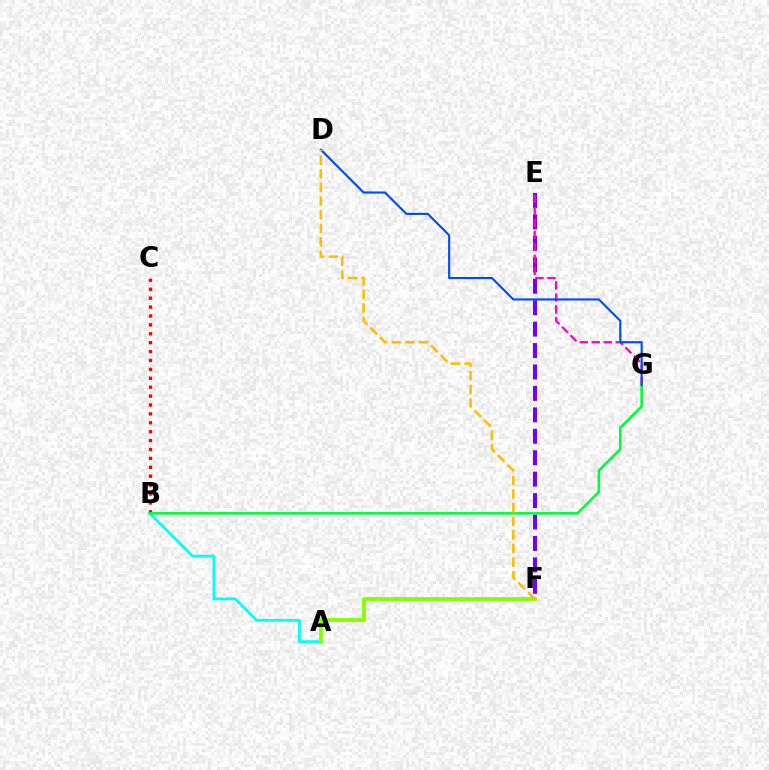{('E', 'F'): [{'color': '#7200ff', 'line_style': 'dashed', 'thickness': 2.91}], ('A', 'B'): [{'color': '#00fff6', 'line_style': 'solid', 'thickness': 2.0}], ('E', 'G'): [{'color': '#ff00cf', 'line_style': 'dashed', 'thickness': 1.63}], ('B', 'C'): [{'color': '#ff0000', 'line_style': 'dotted', 'thickness': 2.42}], ('A', 'F'): [{'color': '#84ff00', 'line_style': 'solid', 'thickness': 2.74}], ('B', 'G'): [{'color': '#00ff39', 'line_style': 'solid', 'thickness': 1.88}], ('D', 'G'): [{'color': '#004bff', 'line_style': 'solid', 'thickness': 1.54}], ('D', 'F'): [{'color': '#ffbd00', 'line_style': 'dashed', 'thickness': 1.85}]}